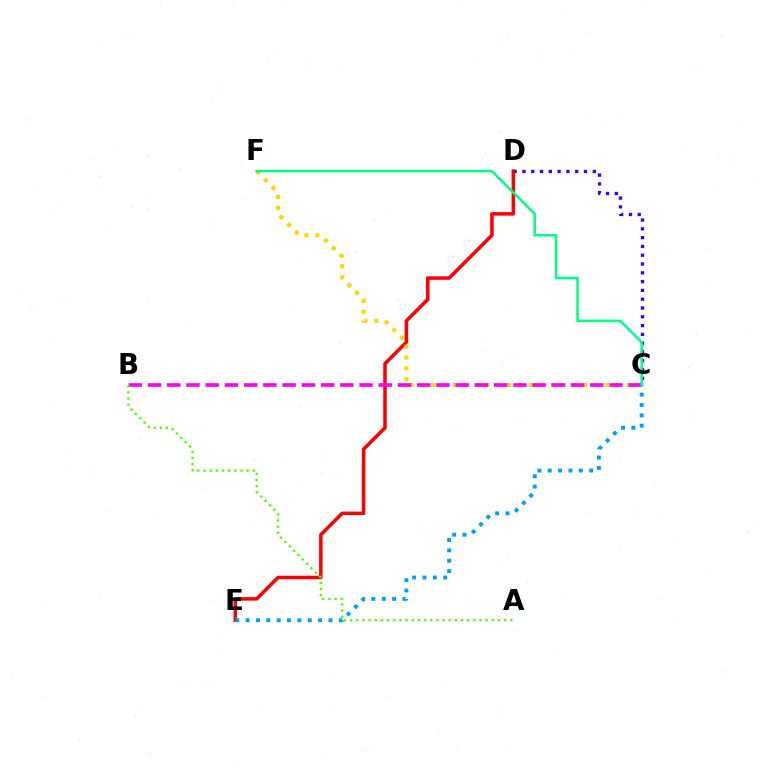{('C', 'D'): [{'color': '#3700ff', 'line_style': 'dotted', 'thickness': 2.39}], ('D', 'E'): [{'color': '#ff0000', 'line_style': 'solid', 'thickness': 2.53}], ('C', 'F'): [{'color': '#ffd500', 'line_style': 'dotted', 'thickness': 2.95}, {'color': '#00ff86', 'line_style': 'solid', 'thickness': 1.81}], ('C', 'E'): [{'color': '#009eff', 'line_style': 'dotted', 'thickness': 2.81}], ('B', 'C'): [{'color': '#ff00ed', 'line_style': 'dashed', 'thickness': 2.61}], ('A', 'B'): [{'color': '#4fff00', 'line_style': 'dotted', 'thickness': 1.67}]}